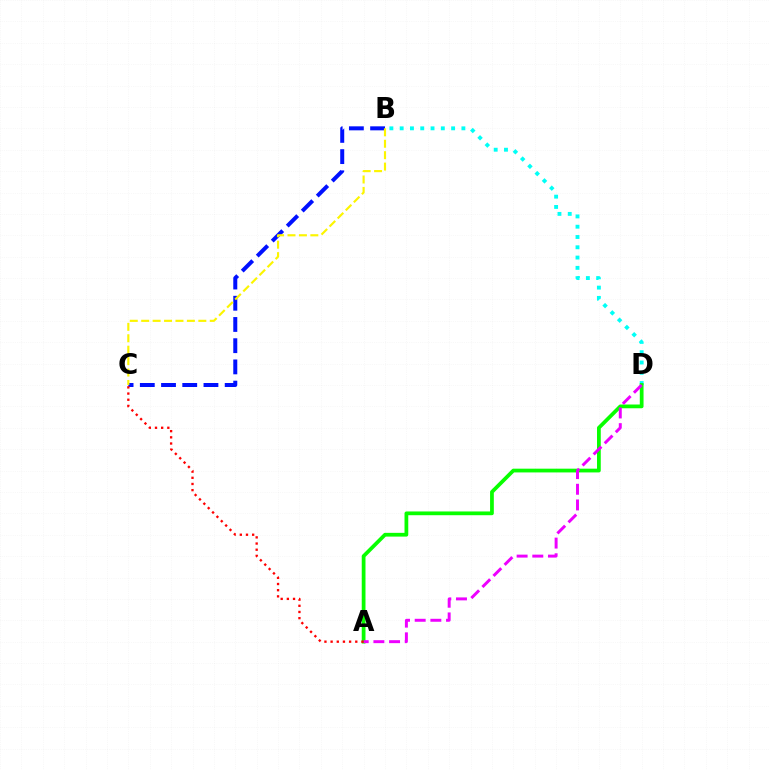{('B', 'D'): [{'color': '#00fff6', 'line_style': 'dotted', 'thickness': 2.8}], ('B', 'C'): [{'color': '#0010ff', 'line_style': 'dashed', 'thickness': 2.88}, {'color': '#fcf500', 'line_style': 'dashed', 'thickness': 1.55}], ('A', 'D'): [{'color': '#08ff00', 'line_style': 'solid', 'thickness': 2.7}, {'color': '#ee00ff', 'line_style': 'dashed', 'thickness': 2.13}], ('A', 'C'): [{'color': '#ff0000', 'line_style': 'dotted', 'thickness': 1.68}]}